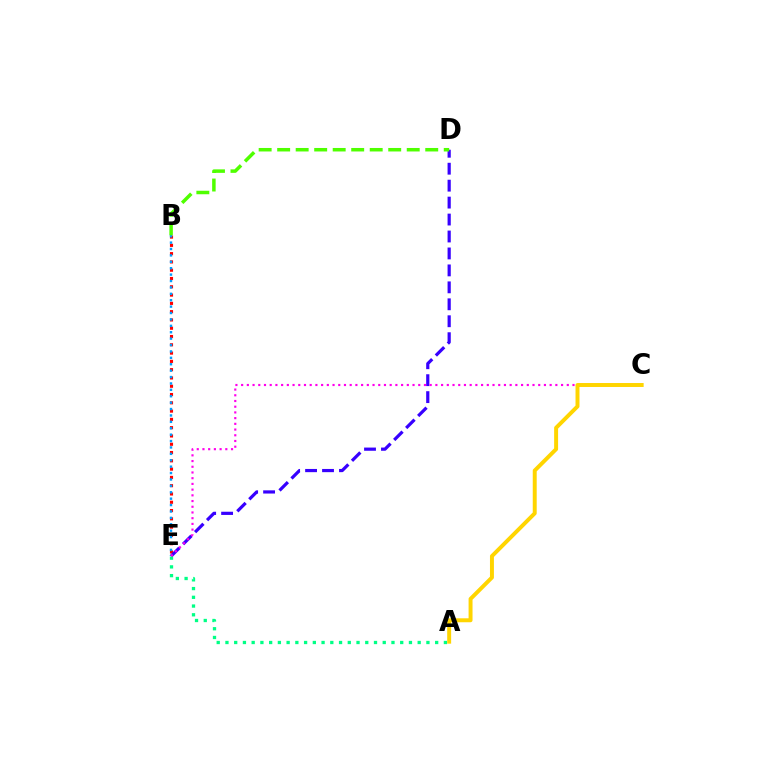{('B', 'E'): [{'color': '#ff0000', 'line_style': 'dotted', 'thickness': 2.25}, {'color': '#009eff', 'line_style': 'dotted', 'thickness': 1.74}], ('D', 'E'): [{'color': '#3700ff', 'line_style': 'dashed', 'thickness': 2.3}], ('B', 'D'): [{'color': '#4fff00', 'line_style': 'dashed', 'thickness': 2.51}], ('A', 'E'): [{'color': '#00ff86', 'line_style': 'dotted', 'thickness': 2.37}], ('C', 'E'): [{'color': '#ff00ed', 'line_style': 'dotted', 'thickness': 1.55}], ('A', 'C'): [{'color': '#ffd500', 'line_style': 'solid', 'thickness': 2.84}]}